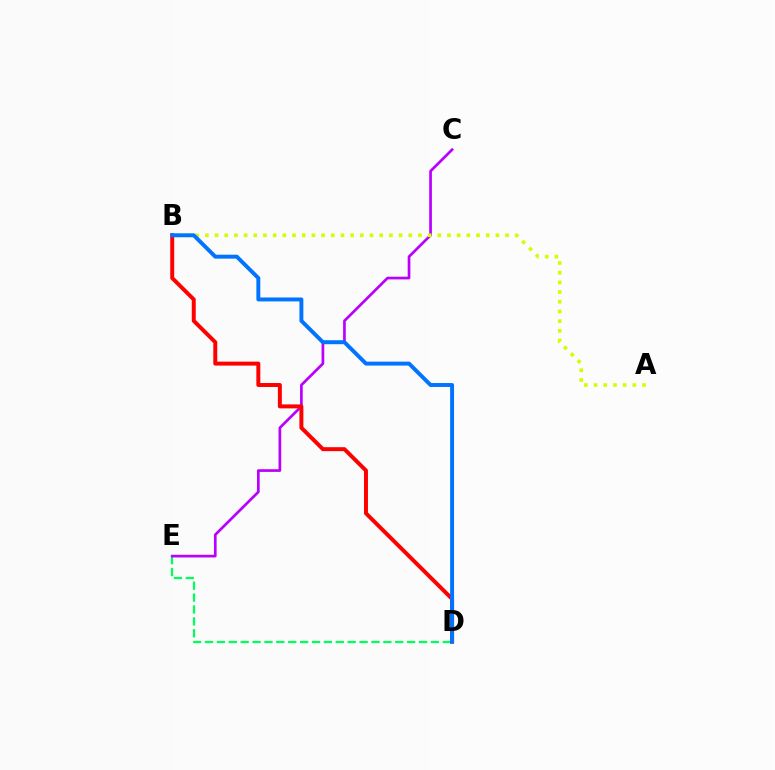{('D', 'E'): [{'color': '#00ff5c', 'line_style': 'dashed', 'thickness': 1.61}], ('C', 'E'): [{'color': '#b900ff', 'line_style': 'solid', 'thickness': 1.94}], ('A', 'B'): [{'color': '#d1ff00', 'line_style': 'dotted', 'thickness': 2.63}], ('B', 'D'): [{'color': '#ff0000', 'line_style': 'solid', 'thickness': 2.85}, {'color': '#0074ff', 'line_style': 'solid', 'thickness': 2.83}]}